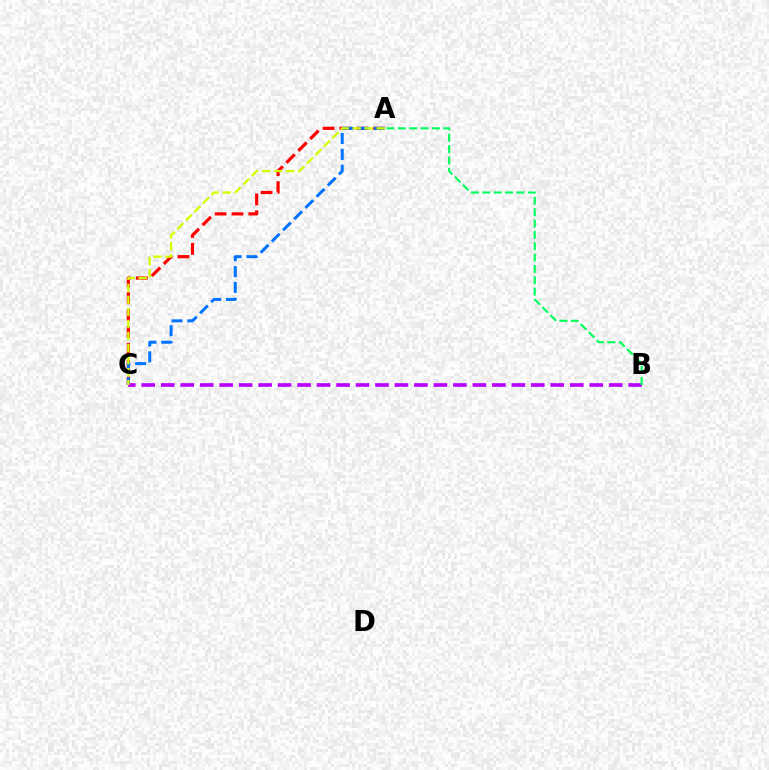{('A', 'C'): [{'color': '#ff0000', 'line_style': 'dashed', 'thickness': 2.29}, {'color': '#0074ff', 'line_style': 'dashed', 'thickness': 2.15}, {'color': '#d1ff00', 'line_style': 'dashed', 'thickness': 1.64}], ('B', 'C'): [{'color': '#b900ff', 'line_style': 'dashed', 'thickness': 2.65}], ('A', 'B'): [{'color': '#00ff5c', 'line_style': 'dashed', 'thickness': 1.54}]}